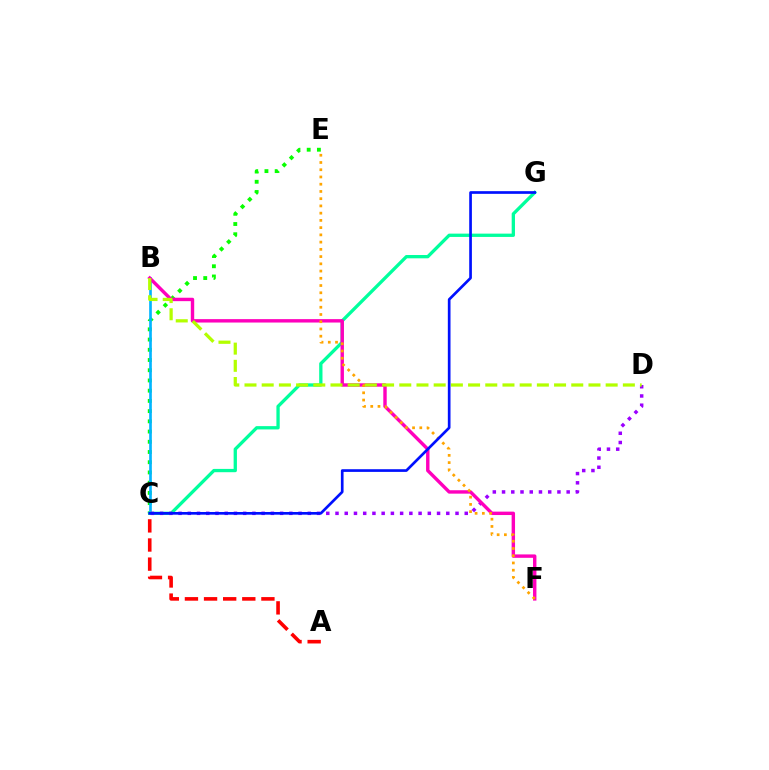{('C', 'E'): [{'color': '#08ff00', 'line_style': 'dotted', 'thickness': 2.78}], ('B', 'C'): [{'color': '#00b5ff', 'line_style': 'solid', 'thickness': 1.91}], ('C', 'G'): [{'color': '#00ff9d', 'line_style': 'solid', 'thickness': 2.38}, {'color': '#0010ff', 'line_style': 'solid', 'thickness': 1.93}], ('C', 'D'): [{'color': '#9b00ff', 'line_style': 'dotted', 'thickness': 2.51}], ('B', 'F'): [{'color': '#ff00bd', 'line_style': 'solid', 'thickness': 2.45}], ('E', 'F'): [{'color': '#ffa500', 'line_style': 'dotted', 'thickness': 1.97}], ('A', 'C'): [{'color': '#ff0000', 'line_style': 'dashed', 'thickness': 2.6}], ('B', 'D'): [{'color': '#b3ff00', 'line_style': 'dashed', 'thickness': 2.34}]}